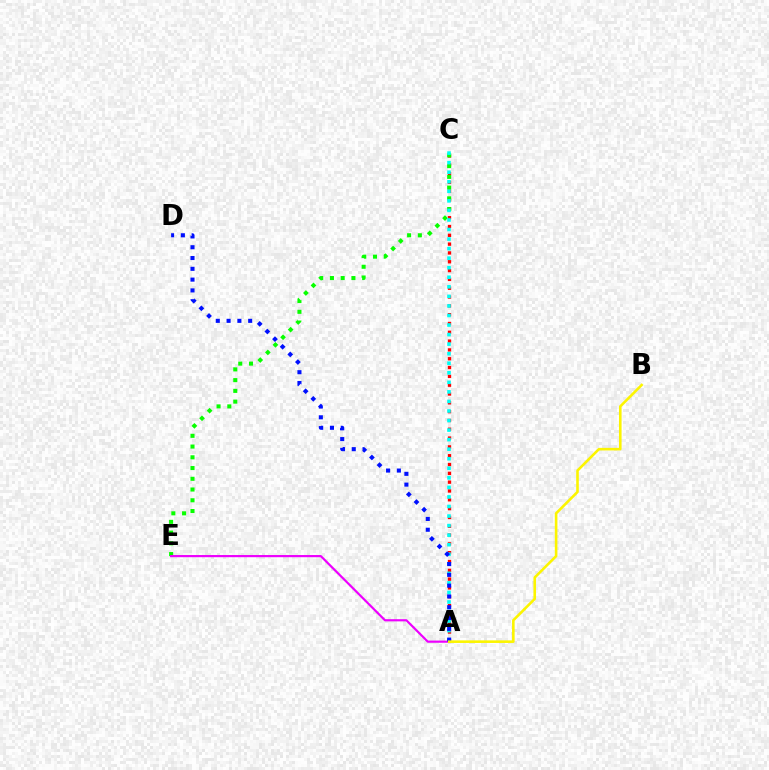{('A', 'C'): [{'color': '#ff0000', 'line_style': 'dotted', 'thickness': 2.4}, {'color': '#00fff6', 'line_style': 'dotted', 'thickness': 2.59}], ('C', 'E'): [{'color': '#08ff00', 'line_style': 'dotted', 'thickness': 2.92}], ('A', 'E'): [{'color': '#ee00ff', 'line_style': 'solid', 'thickness': 1.57}], ('A', 'D'): [{'color': '#0010ff', 'line_style': 'dotted', 'thickness': 2.93}], ('A', 'B'): [{'color': '#fcf500', 'line_style': 'solid', 'thickness': 1.88}]}